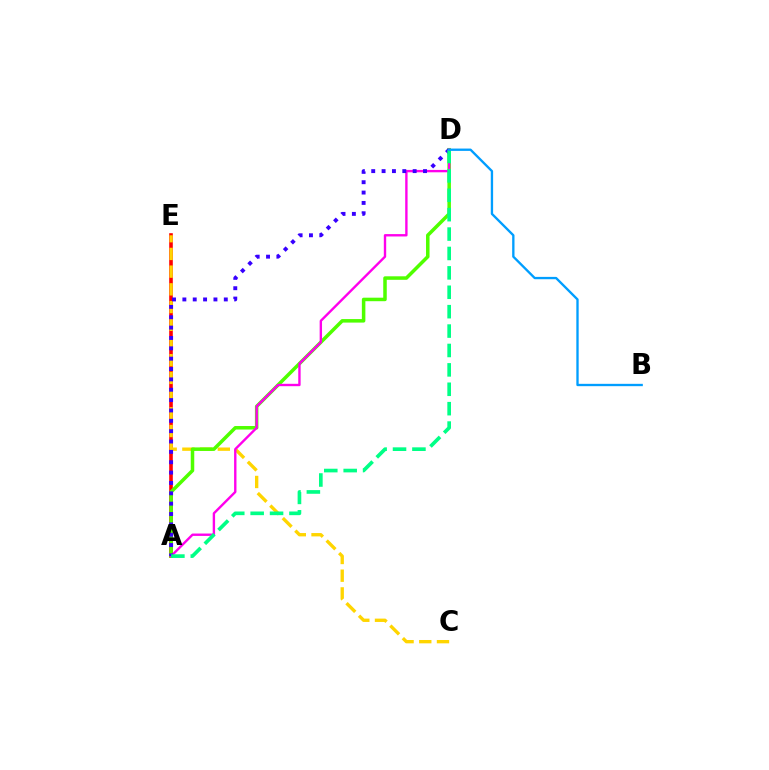{('A', 'E'): [{'color': '#ff0000', 'line_style': 'solid', 'thickness': 2.6}], ('C', 'E'): [{'color': '#ffd500', 'line_style': 'dashed', 'thickness': 2.41}], ('A', 'D'): [{'color': '#4fff00', 'line_style': 'solid', 'thickness': 2.53}, {'color': '#ff00ed', 'line_style': 'solid', 'thickness': 1.71}, {'color': '#3700ff', 'line_style': 'dotted', 'thickness': 2.81}, {'color': '#00ff86', 'line_style': 'dashed', 'thickness': 2.64}], ('B', 'D'): [{'color': '#009eff', 'line_style': 'solid', 'thickness': 1.68}]}